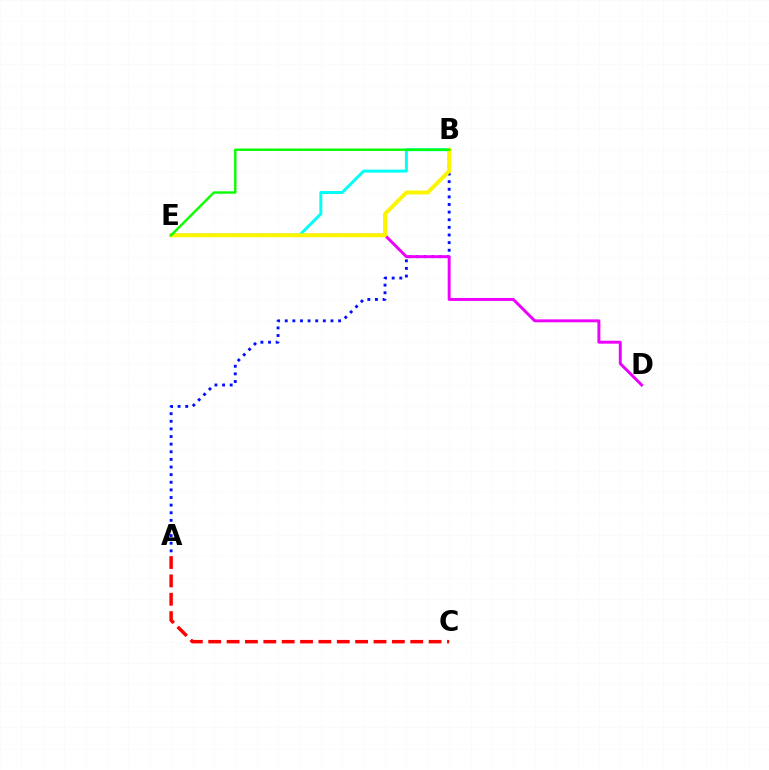{('A', 'B'): [{'color': '#0010ff', 'line_style': 'dotted', 'thickness': 2.07}], ('D', 'E'): [{'color': '#ee00ff', 'line_style': 'solid', 'thickness': 2.11}], ('B', 'E'): [{'color': '#00fff6', 'line_style': 'solid', 'thickness': 2.13}, {'color': '#fcf500', 'line_style': 'solid', 'thickness': 2.85}, {'color': '#08ff00', 'line_style': 'solid', 'thickness': 1.72}], ('A', 'C'): [{'color': '#ff0000', 'line_style': 'dashed', 'thickness': 2.5}]}